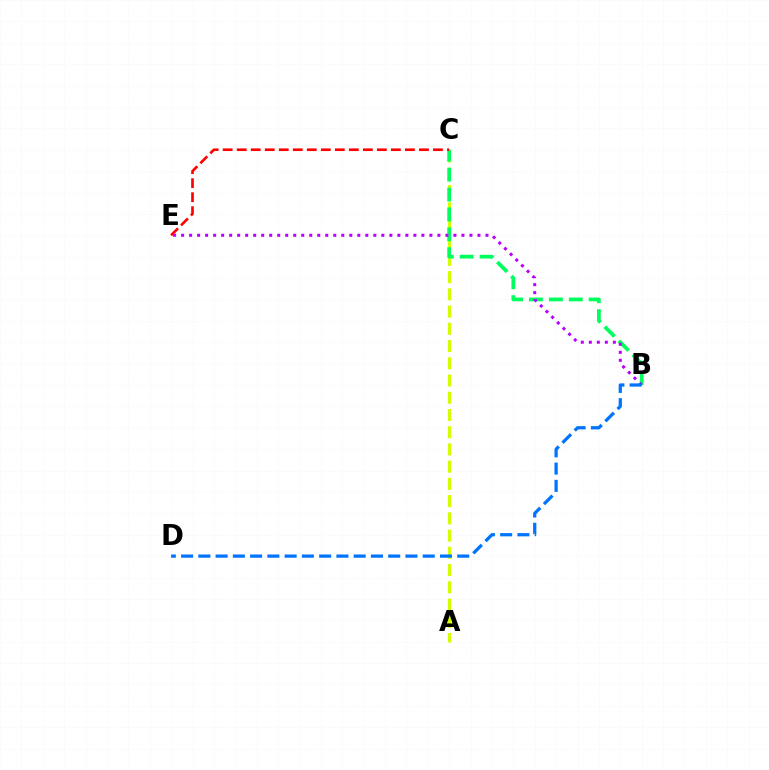{('A', 'C'): [{'color': '#d1ff00', 'line_style': 'dashed', 'thickness': 2.34}], ('B', 'C'): [{'color': '#00ff5c', 'line_style': 'dashed', 'thickness': 2.7}], ('B', 'E'): [{'color': '#b900ff', 'line_style': 'dotted', 'thickness': 2.18}], ('C', 'E'): [{'color': '#ff0000', 'line_style': 'dashed', 'thickness': 1.9}], ('B', 'D'): [{'color': '#0074ff', 'line_style': 'dashed', 'thickness': 2.34}]}